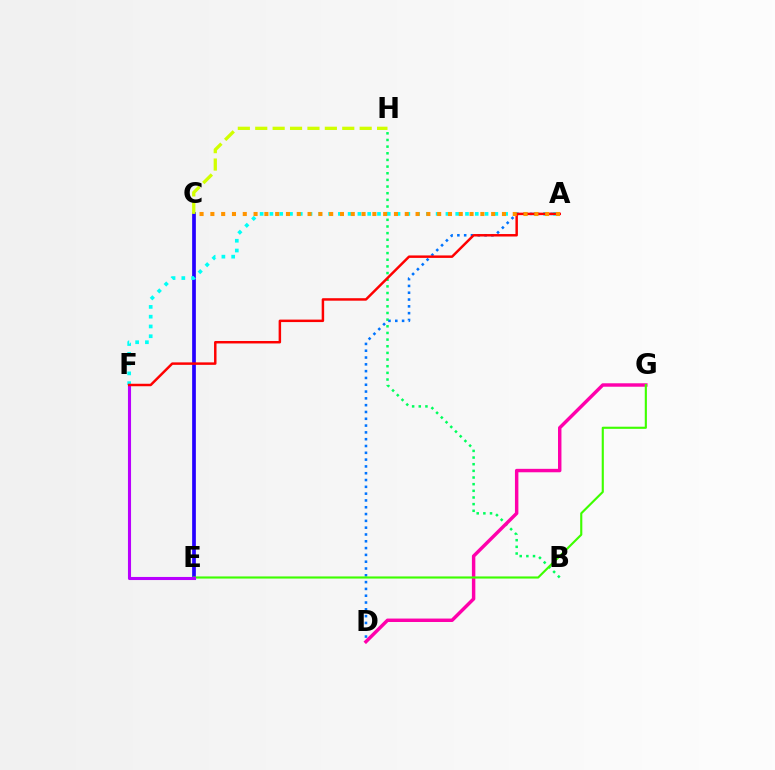{('B', 'H'): [{'color': '#00ff5c', 'line_style': 'dotted', 'thickness': 1.81}], ('D', 'G'): [{'color': '#ff00ac', 'line_style': 'solid', 'thickness': 2.48}], ('A', 'D'): [{'color': '#0074ff', 'line_style': 'dotted', 'thickness': 1.85}], ('C', 'E'): [{'color': '#2500ff', 'line_style': 'solid', 'thickness': 2.67}], ('A', 'F'): [{'color': '#00fff6', 'line_style': 'dotted', 'thickness': 2.66}, {'color': '#ff0000', 'line_style': 'solid', 'thickness': 1.78}], ('E', 'G'): [{'color': '#3dff00', 'line_style': 'solid', 'thickness': 1.53}], ('E', 'F'): [{'color': '#b900ff', 'line_style': 'solid', 'thickness': 2.22}], ('C', 'H'): [{'color': '#d1ff00', 'line_style': 'dashed', 'thickness': 2.36}], ('A', 'C'): [{'color': '#ff9400', 'line_style': 'dotted', 'thickness': 2.93}]}